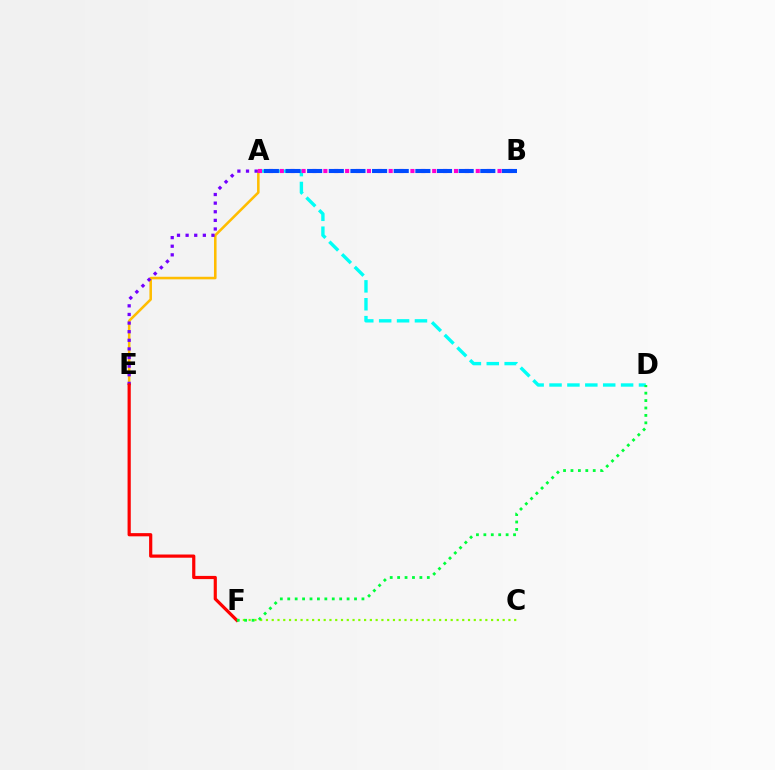{('C', 'F'): [{'color': '#84ff00', 'line_style': 'dotted', 'thickness': 1.57}], ('A', 'D'): [{'color': '#00fff6', 'line_style': 'dashed', 'thickness': 2.43}], ('A', 'E'): [{'color': '#ffbd00', 'line_style': 'solid', 'thickness': 1.84}, {'color': '#7200ff', 'line_style': 'dotted', 'thickness': 2.34}], ('E', 'F'): [{'color': '#ff0000', 'line_style': 'solid', 'thickness': 2.3}], ('D', 'F'): [{'color': '#00ff39', 'line_style': 'dotted', 'thickness': 2.02}], ('A', 'B'): [{'color': '#ff00cf', 'line_style': 'dotted', 'thickness': 2.96}, {'color': '#004bff', 'line_style': 'dashed', 'thickness': 2.94}]}